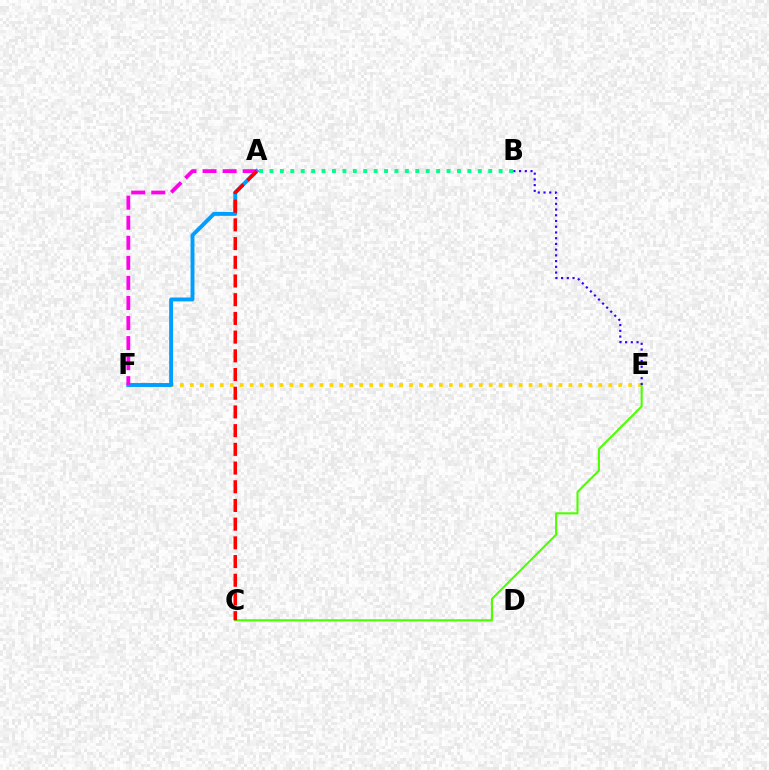{('E', 'F'): [{'color': '#ffd500', 'line_style': 'dotted', 'thickness': 2.71}], ('A', 'F'): [{'color': '#009eff', 'line_style': 'solid', 'thickness': 2.81}, {'color': '#ff00ed', 'line_style': 'dashed', 'thickness': 2.72}], ('A', 'B'): [{'color': '#00ff86', 'line_style': 'dotted', 'thickness': 2.83}], ('C', 'E'): [{'color': '#4fff00', 'line_style': 'solid', 'thickness': 1.51}], ('B', 'E'): [{'color': '#3700ff', 'line_style': 'dotted', 'thickness': 1.56}], ('A', 'C'): [{'color': '#ff0000', 'line_style': 'dashed', 'thickness': 2.54}]}